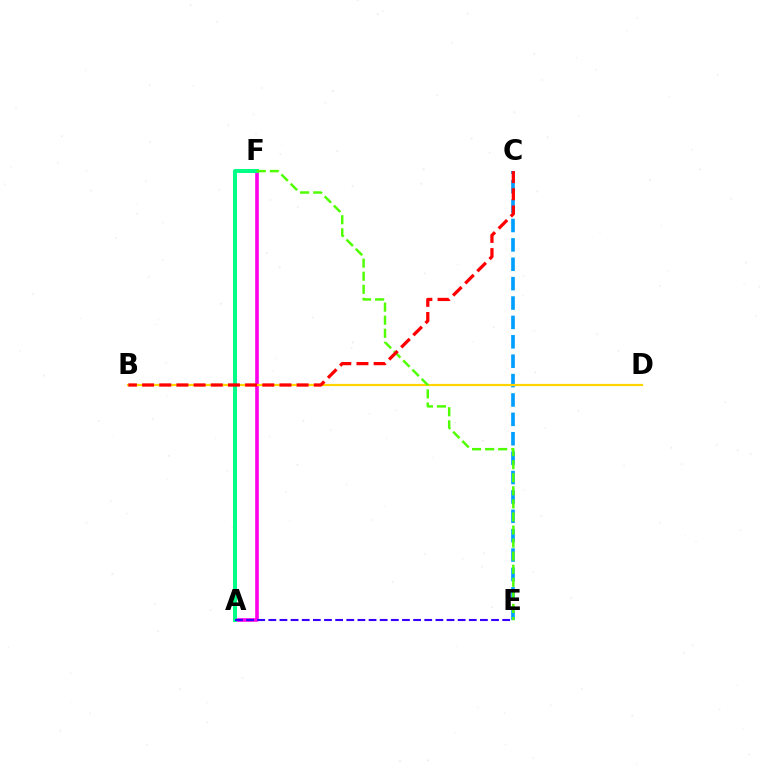{('C', 'E'): [{'color': '#009eff', 'line_style': 'dashed', 'thickness': 2.63}], ('A', 'F'): [{'color': '#ff00ed', 'line_style': 'solid', 'thickness': 2.61}, {'color': '#00ff86', 'line_style': 'solid', 'thickness': 2.86}], ('B', 'D'): [{'color': '#ffd500', 'line_style': 'solid', 'thickness': 1.58}], ('E', 'F'): [{'color': '#4fff00', 'line_style': 'dashed', 'thickness': 1.78}], ('A', 'E'): [{'color': '#3700ff', 'line_style': 'dashed', 'thickness': 1.51}], ('B', 'C'): [{'color': '#ff0000', 'line_style': 'dashed', 'thickness': 2.33}]}